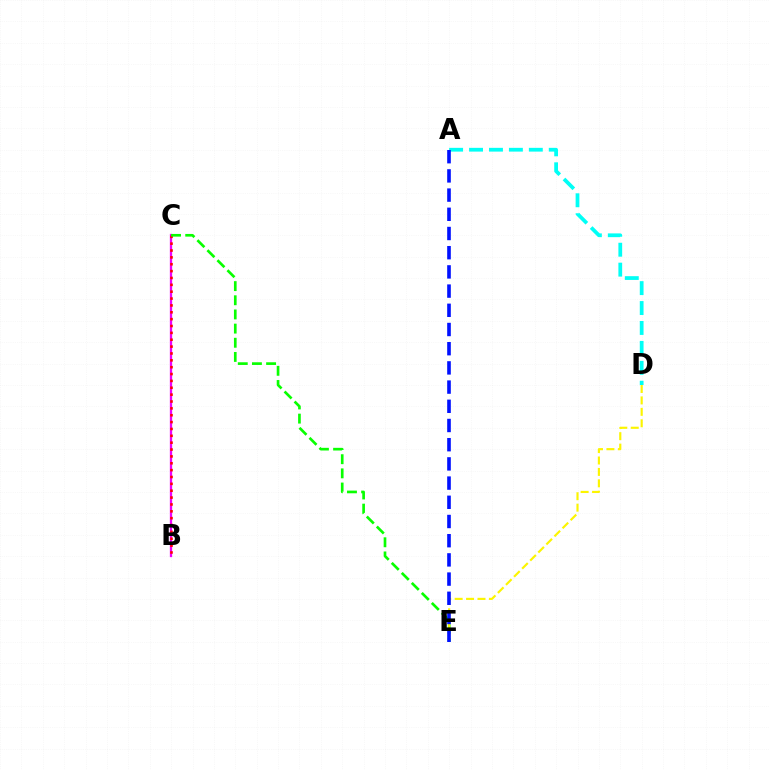{('A', 'D'): [{'color': '#00fff6', 'line_style': 'dashed', 'thickness': 2.71}], ('B', 'C'): [{'color': '#ee00ff', 'line_style': 'solid', 'thickness': 1.65}, {'color': '#ff0000', 'line_style': 'dotted', 'thickness': 1.86}], ('C', 'E'): [{'color': '#08ff00', 'line_style': 'dashed', 'thickness': 1.92}], ('D', 'E'): [{'color': '#fcf500', 'line_style': 'dashed', 'thickness': 1.55}], ('A', 'E'): [{'color': '#0010ff', 'line_style': 'dashed', 'thickness': 2.61}]}